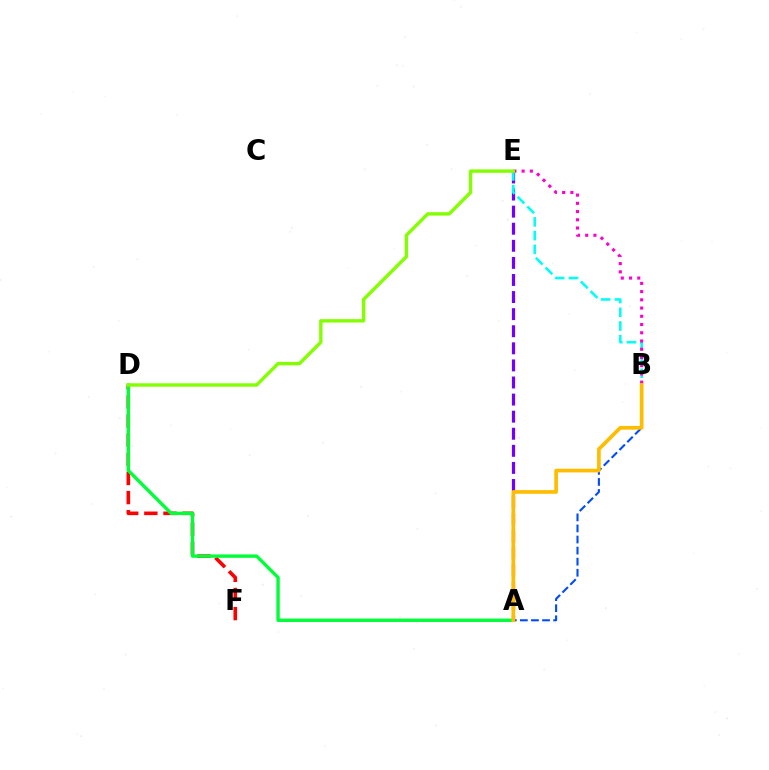{('A', 'E'): [{'color': '#7200ff', 'line_style': 'dashed', 'thickness': 2.32}], ('B', 'E'): [{'color': '#00fff6', 'line_style': 'dashed', 'thickness': 1.86}, {'color': '#ff00cf', 'line_style': 'dotted', 'thickness': 2.24}], ('A', 'B'): [{'color': '#004bff', 'line_style': 'dashed', 'thickness': 1.5}, {'color': '#ffbd00', 'line_style': 'solid', 'thickness': 2.66}], ('D', 'F'): [{'color': '#ff0000', 'line_style': 'dashed', 'thickness': 2.6}], ('A', 'D'): [{'color': '#00ff39', 'line_style': 'solid', 'thickness': 2.43}], ('D', 'E'): [{'color': '#84ff00', 'line_style': 'solid', 'thickness': 2.44}]}